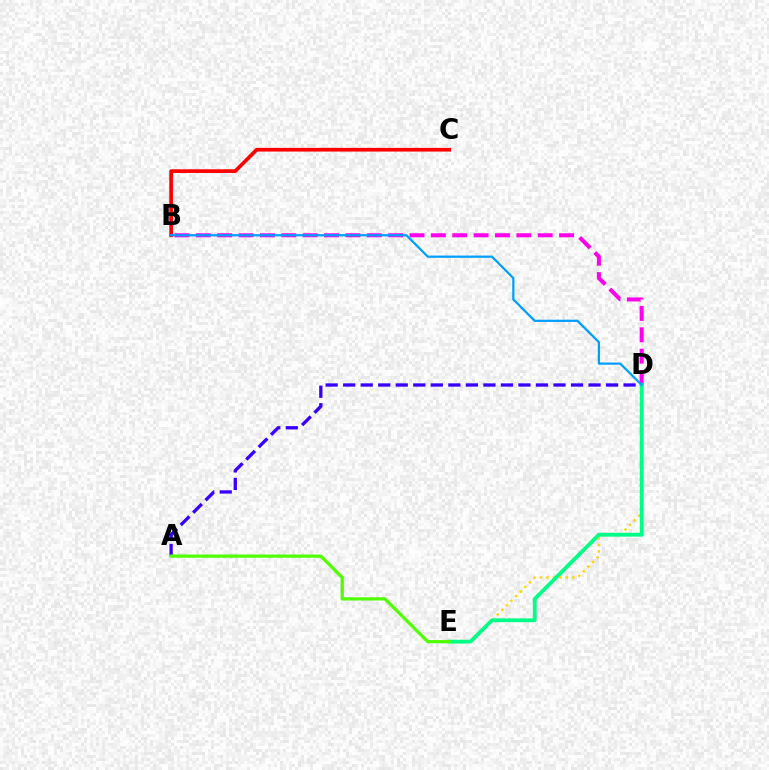{('A', 'D'): [{'color': '#3700ff', 'line_style': 'dashed', 'thickness': 2.38}], ('D', 'E'): [{'color': '#ffd500', 'line_style': 'dotted', 'thickness': 1.77}, {'color': '#00ff86', 'line_style': 'solid', 'thickness': 2.75}], ('B', 'D'): [{'color': '#ff00ed', 'line_style': 'dashed', 'thickness': 2.9}, {'color': '#009eff', 'line_style': 'solid', 'thickness': 1.61}], ('B', 'C'): [{'color': '#ff0000', 'line_style': 'solid', 'thickness': 2.66}], ('A', 'E'): [{'color': '#4fff00', 'line_style': 'solid', 'thickness': 2.32}]}